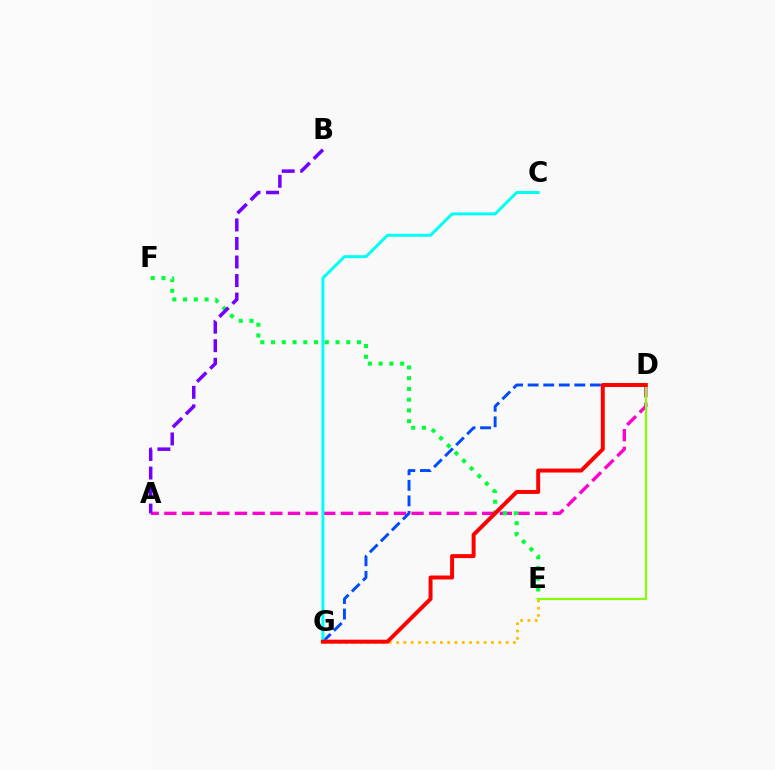{('A', 'D'): [{'color': '#ff00cf', 'line_style': 'dashed', 'thickness': 2.4}], ('D', 'G'): [{'color': '#004bff', 'line_style': 'dashed', 'thickness': 2.11}, {'color': '#ff0000', 'line_style': 'solid', 'thickness': 2.85}], ('C', 'G'): [{'color': '#00fff6', 'line_style': 'solid', 'thickness': 2.13}], ('E', 'G'): [{'color': '#ffbd00', 'line_style': 'dotted', 'thickness': 1.98}], ('E', 'F'): [{'color': '#00ff39', 'line_style': 'dotted', 'thickness': 2.92}], ('D', 'E'): [{'color': '#84ff00', 'line_style': 'solid', 'thickness': 1.57}], ('A', 'B'): [{'color': '#7200ff', 'line_style': 'dashed', 'thickness': 2.52}]}